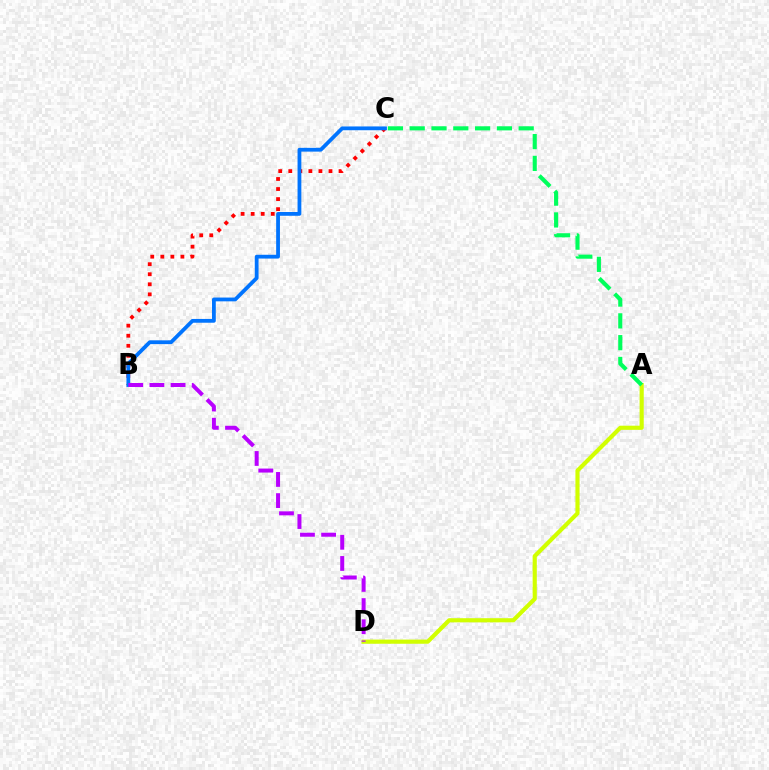{('B', 'C'): [{'color': '#ff0000', 'line_style': 'dotted', 'thickness': 2.73}, {'color': '#0074ff', 'line_style': 'solid', 'thickness': 2.73}], ('A', 'D'): [{'color': '#d1ff00', 'line_style': 'solid', 'thickness': 2.99}], ('A', 'C'): [{'color': '#00ff5c', 'line_style': 'dashed', 'thickness': 2.96}], ('B', 'D'): [{'color': '#b900ff', 'line_style': 'dashed', 'thickness': 2.88}]}